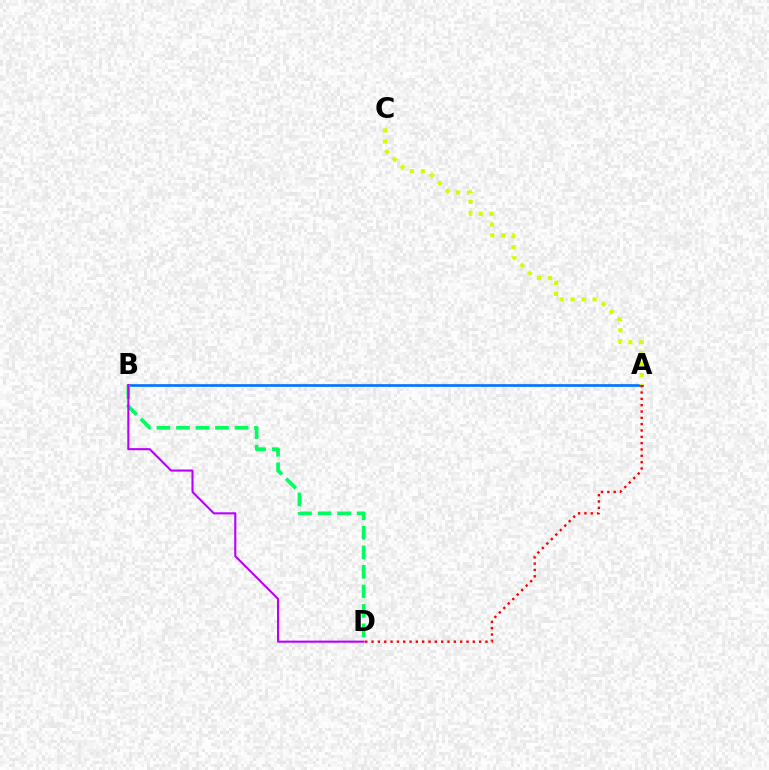{('A', 'B'): [{'color': '#0074ff', 'line_style': 'solid', 'thickness': 1.92}], ('A', 'D'): [{'color': '#ff0000', 'line_style': 'dotted', 'thickness': 1.72}], ('B', 'D'): [{'color': '#00ff5c', 'line_style': 'dashed', 'thickness': 2.65}, {'color': '#b900ff', 'line_style': 'solid', 'thickness': 1.5}], ('A', 'C'): [{'color': '#d1ff00', 'line_style': 'dotted', 'thickness': 2.99}]}